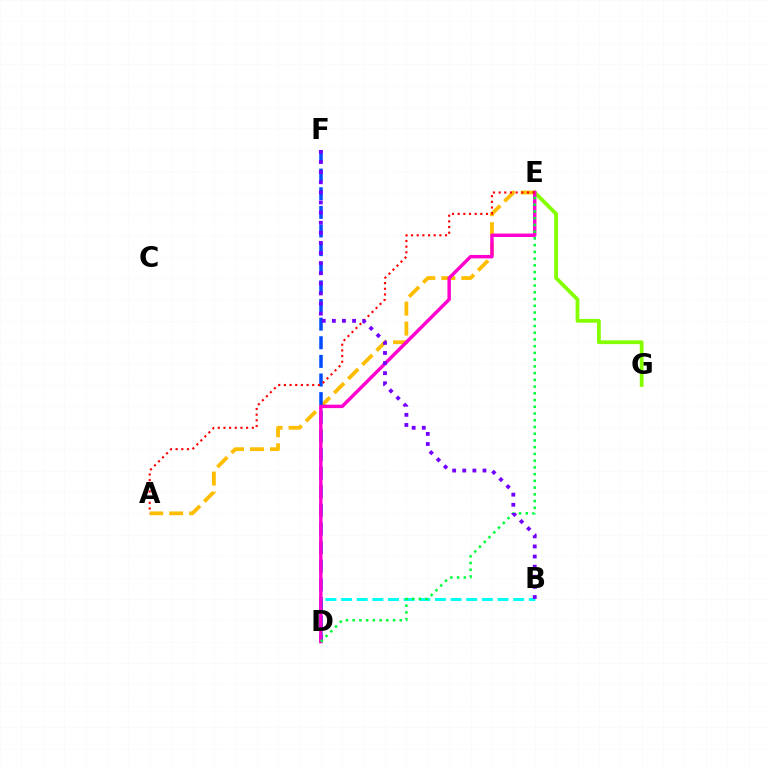{('A', 'E'): [{'color': '#ffbd00', 'line_style': 'dashed', 'thickness': 2.72}, {'color': '#ff0000', 'line_style': 'dotted', 'thickness': 1.54}], ('B', 'D'): [{'color': '#00fff6', 'line_style': 'dashed', 'thickness': 2.13}], ('E', 'G'): [{'color': '#84ff00', 'line_style': 'solid', 'thickness': 2.73}], ('D', 'F'): [{'color': '#004bff', 'line_style': 'dashed', 'thickness': 2.53}], ('D', 'E'): [{'color': '#ff00cf', 'line_style': 'solid', 'thickness': 2.47}, {'color': '#00ff39', 'line_style': 'dotted', 'thickness': 1.83}], ('B', 'F'): [{'color': '#7200ff', 'line_style': 'dotted', 'thickness': 2.75}]}